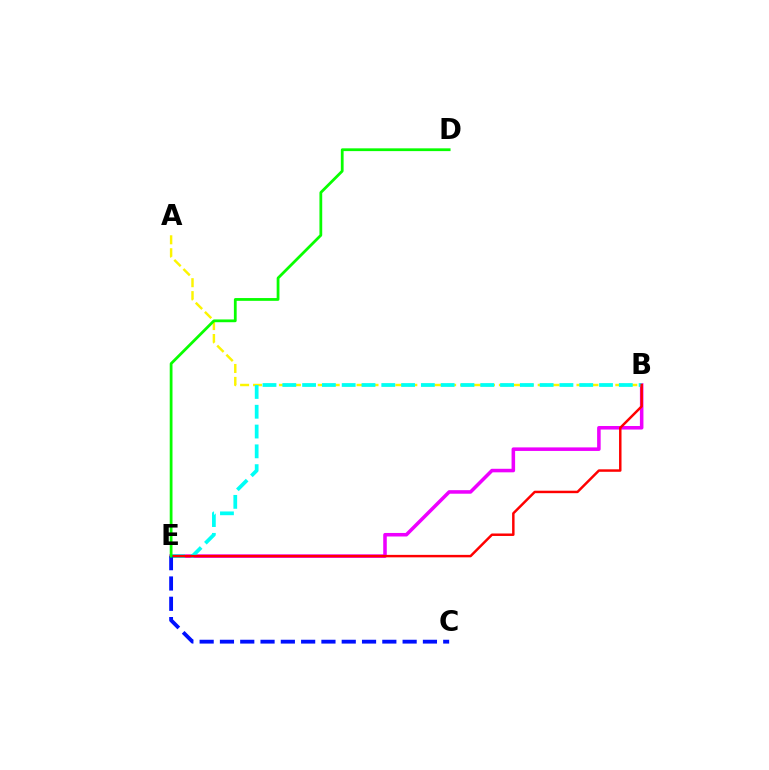{('B', 'E'): [{'color': '#ee00ff', 'line_style': 'solid', 'thickness': 2.55}, {'color': '#00fff6', 'line_style': 'dashed', 'thickness': 2.69}, {'color': '#ff0000', 'line_style': 'solid', 'thickness': 1.78}], ('A', 'B'): [{'color': '#fcf500', 'line_style': 'dashed', 'thickness': 1.76}], ('C', 'E'): [{'color': '#0010ff', 'line_style': 'dashed', 'thickness': 2.76}], ('D', 'E'): [{'color': '#08ff00', 'line_style': 'solid', 'thickness': 2.0}]}